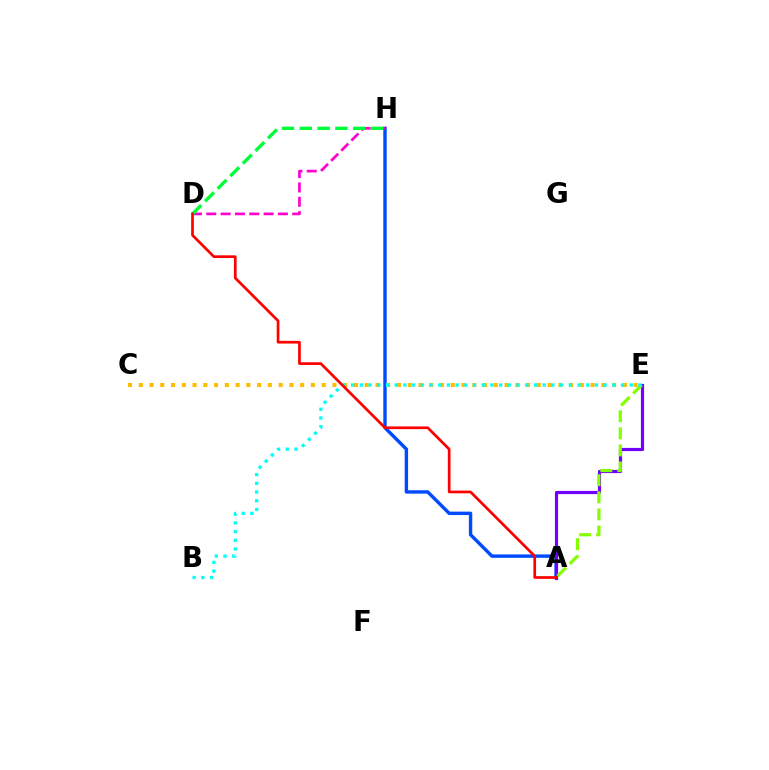{('A', 'H'): [{'color': '#004bff', 'line_style': 'solid', 'thickness': 2.45}], ('A', 'E'): [{'color': '#7200ff', 'line_style': 'solid', 'thickness': 2.3}, {'color': '#84ff00', 'line_style': 'dashed', 'thickness': 2.32}], ('C', 'E'): [{'color': '#ffbd00', 'line_style': 'dotted', 'thickness': 2.92}], ('D', 'H'): [{'color': '#ff00cf', 'line_style': 'dashed', 'thickness': 1.95}, {'color': '#00ff39', 'line_style': 'dashed', 'thickness': 2.42}], ('B', 'E'): [{'color': '#00fff6', 'line_style': 'dotted', 'thickness': 2.37}], ('A', 'D'): [{'color': '#ff0000', 'line_style': 'solid', 'thickness': 1.94}]}